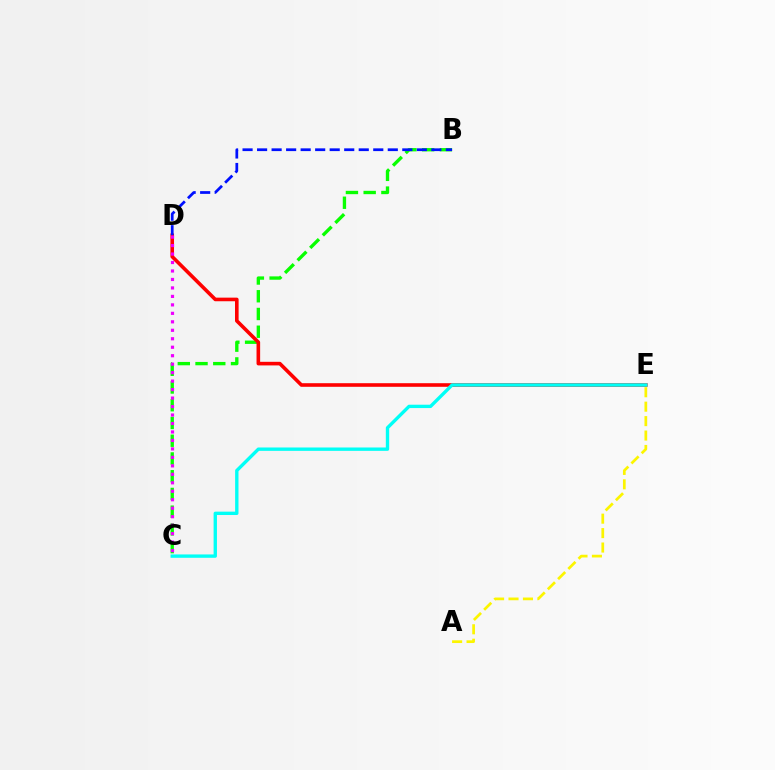{('B', 'C'): [{'color': '#08ff00', 'line_style': 'dashed', 'thickness': 2.41}], ('D', 'E'): [{'color': '#ff0000', 'line_style': 'solid', 'thickness': 2.59}], ('A', 'E'): [{'color': '#fcf500', 'line_style': 'dashed', 'thickness': 1.96}], ('B', 'D'): [{'color': '#0010ff', 'line_style': 'dashed', 'thickness': 1.97}], ('C', 'D'): [{'color': '#ee00ff', 'line_style': 'dotted', 'thickness': 2.3}], ('C', 'E'): [{'color': '#00fff6', 'line_style': 'solid', 'thickness': 2.42}]}